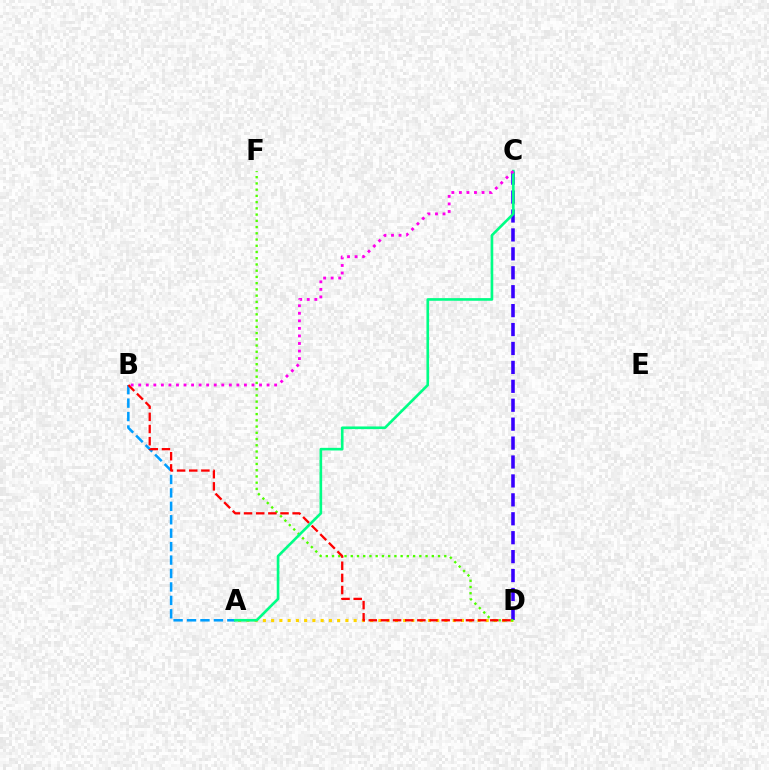{('A', 'B'): [{'color': '#009eff', 'line_style': 'dashed', 'thickness': 1.83}], ('A', 'D'): [{'color': '#ffd500', 'line_style': 'dotted', 'thickness': 2.24}], ('C', 'D'): [{'color': '#3700ff', 'line_style': 'dashed', 'thickness': 2.57}], ('D', 'F'): [{'color': '#4fff00', 'line_style': 'dotted', 'thickness': 1.69}], ('B', 'D'): [{'color': '#ff0000', 'line_style': 'dashed', 'thickness': 1.65}], ('A', 'C'): [{'color': '#00ff86', 'line_style': 'solid', 'thickness': 1.9}], ('B', 'C'): [{'color': '#ff00ed', 'line_style': 'dotted', 'thickness': 2.05}]}